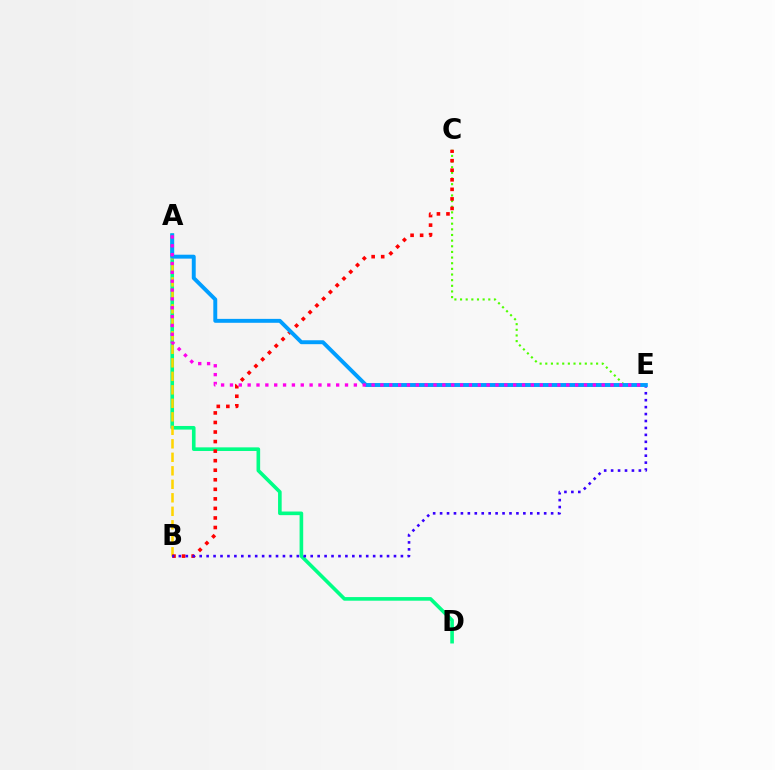{('C', 'E'): [{'color': '#4fff00', 'line_style': 'dotted', 'thickness': 1.53}], ('A', 'D'): [{'color': '#00ff86', 'line_style': 'solid', 'thickness': 2.61}], ('A', 'B'): [{'color': '#ffd500', 'line_style': 'dashed', 'thickness': 1.83}], ('B', 'C'): [{'color': '#ff0000', 'line_style': 'dotted', 'thickness': 2.59}], ('B', 'E'): [{'color': '#3700ff', 'line_style': 'dotted', 'thickness': 1.89}], ('A', 'E'): [{'color': '#009eff', 'line_style': 'solid', 'thickness': 2.82}, {'color': '#ff00ed', 'line_style': 'dotted', 'thickness': 2.4}]}